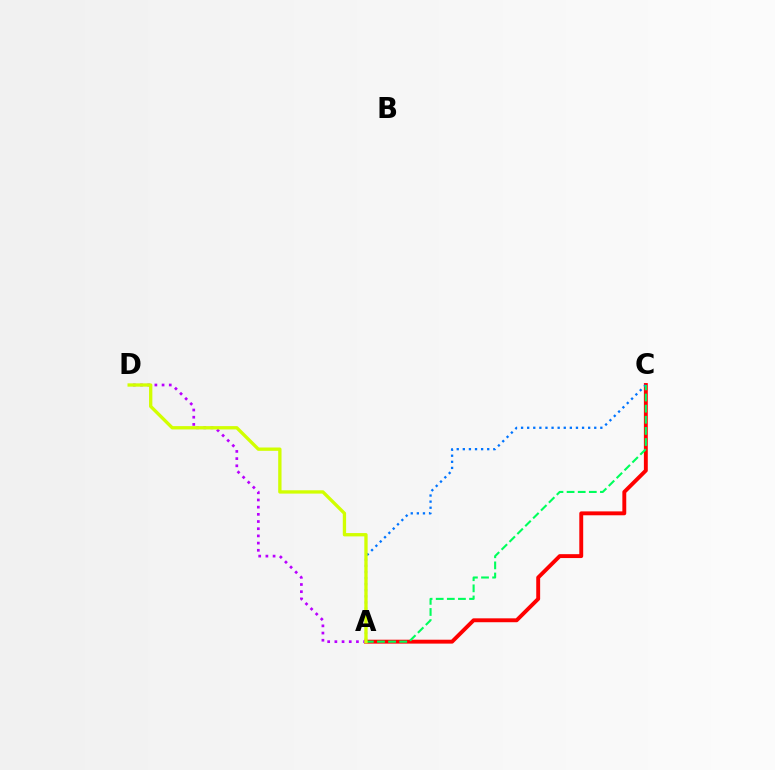{('A', 'C'): [{'color': '#ff0000', 'line_style': 'solid', 'thickness': 2.8}, {'color': '#0074ff', 'line_style': 'dotted', 'thickness': 1.66}, {'color': '#00ff5c', 'line_style': 'dashed', 'thickness': 1.51}], ('A', 'D'): [{'color': '#b900ff', 'line_style': 'dotted', 'thickness': 1.95}, {'color': '#d1ff00', 'line_style': 'solid', 'thickness': 2.39}]}